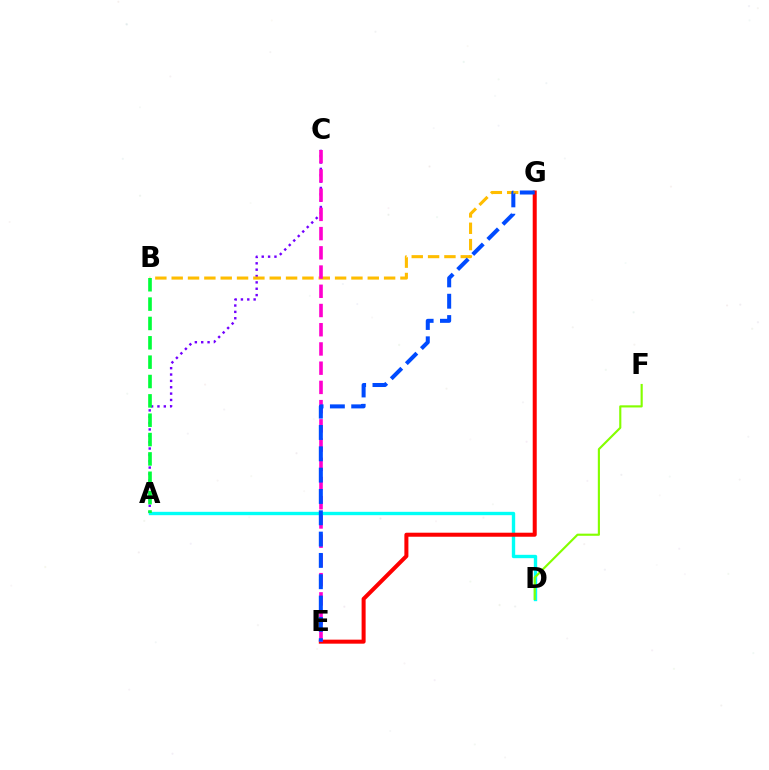{('A', 'C'): [{'color': '#7200ff', 'line_style': 'dotted', 'thickness': 1.73}], ('B', 'G'): [{'color': '#ffbd00', 'line_style': 'dashed', 'thickness': 2.22}], ('A', 'D'): [{'color': '#00fff6', 'line_style': 'solid', 'thickness': 2.42}], ('E', 'G'): [{'color': '#ff0000', 'line_style': 'solid', 'thickness': 2.89}, {'color': '#004bff', 'line_style': 'dashed', 'thickness': 2.9}], ('D', 'F'): [{'color': '#84ff00', 'line_style': 'solid', 'thickness': 1.54}], ('A', 'B'): [{'color': '#00ff39', 'line_style': 'dashed', 'thickness': 2.63}], ('C', 'E'): [{'color': '#ff00cf', 'line_style': 'dashed', 'thickness': 2.61}]}